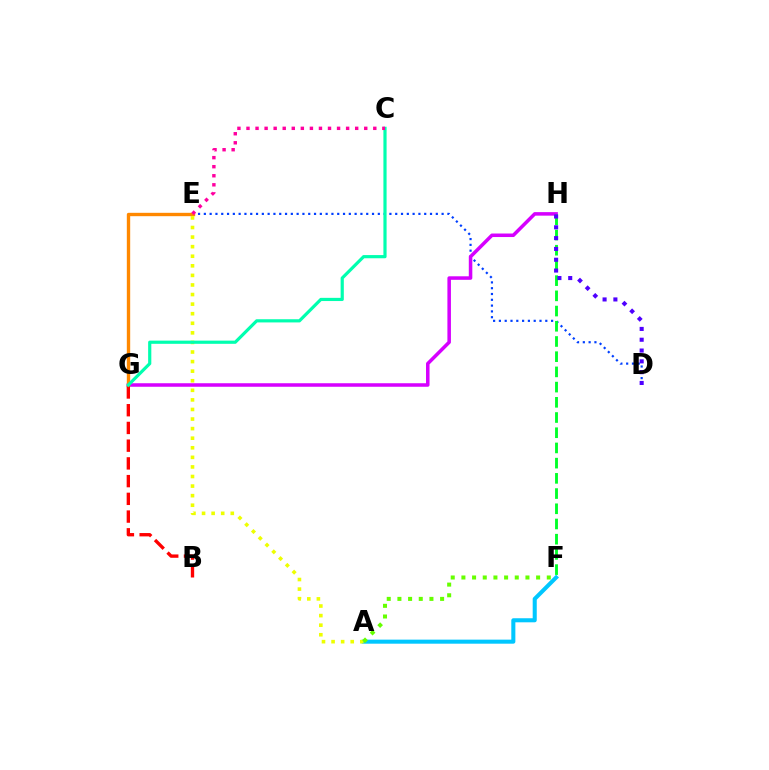{('D', 'E'): [{'color': '#003fff', 'line_style': 'dotted', 'thickness': 1.58}], ('G', 'H'): [{'color': '#d600ff', 'line_style': 'solid', 'thickness': 2.54}], ('A', 'F'): [{'color': '#00c7ff', 'line_style': 'solid', 'thickness': 2.92}, {'color': '#66ff00', 'line_style': 'dotted', 'thickness': 2.9}], ('E', 'G'): [{'color': '#ff8800', 'line_style': 'solid', 'thickness': 2.43}], ('B', 'G'): [{'color': '#ff0000', 'line_style': 'dashed', 'thickness': 2.41}], ('F', 'H'): [{'color': '#00ff27', 'line_style': 'dashed', 'thickness': 2.07}], ('A', 'E'): [{'color': '#eeff00', 'line_style': 'dotted', 'thickness': 2.6}], ('D', 'H'): [{'color': '#4f00ff', 'line_style': 'dotted', 'thickness': 2.94}], ('C', 'G'): [{'color': '#00ffaf', 'line_style': 'solid', 'thickness': 2.29}], ('C', 'E'): [{'color': '#ff00a0', 'line_style': 'dotted', 'thickness': 2.46}]}